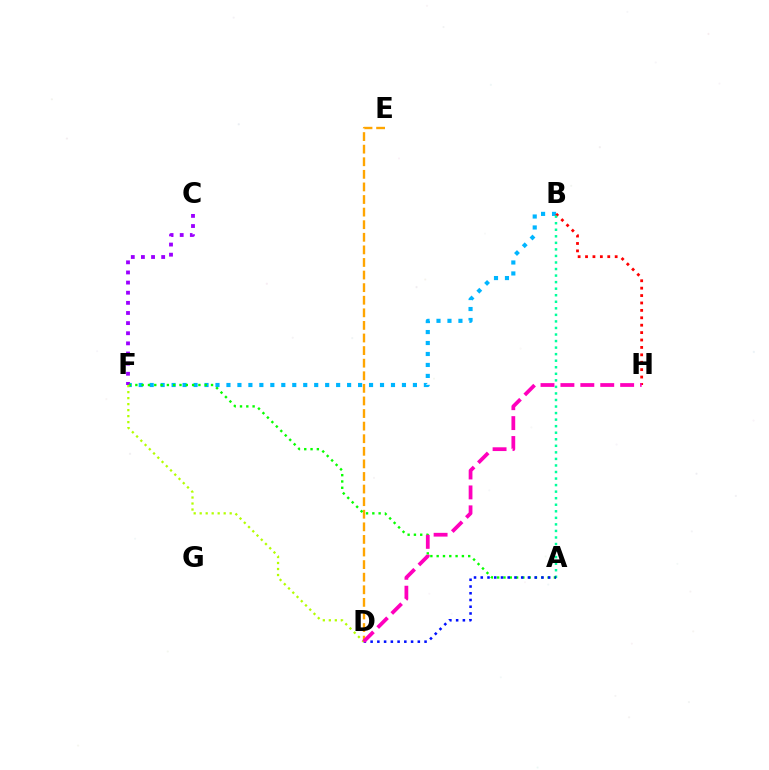{('B', 'F'): [{'color': '#00b5ff', 'line_style': 'dotted', 'thickness': 2.98}], ('B', 'H'): [{'color': '#ff0000', 'line_style': 'dotted', 'thickness': 2.01}], ('C', 'F'): [{'color': '#9b00ff', 'line_style': 'dotted', 'thickness': 2.75}], ('D', 'E'): [{'color': '#ffa500', 'line_style': 'dashed', 'thickness': 1.71}], ('A', 'B'): [{'color': '#00ff9d', 'line_style': 'dotted', 'thickness': 1.78}], ('A', 'F'): [{'color': '#08ff00', 'line_style': 'dotted', 'thickness': 1.71}], ('A', 'D'): [{'color': '#0010ff', 'line_style': 'dotted', 'thickness': 1.83}], ('D', 'F'): [{'color': '#b3ff00', 'line_style': 'dotted', 'thickness': 1.63}], ('D', 'H'): [{'color': '#ff00bd', 'line_style': 'dashed', 'thickness': 2.71}]}